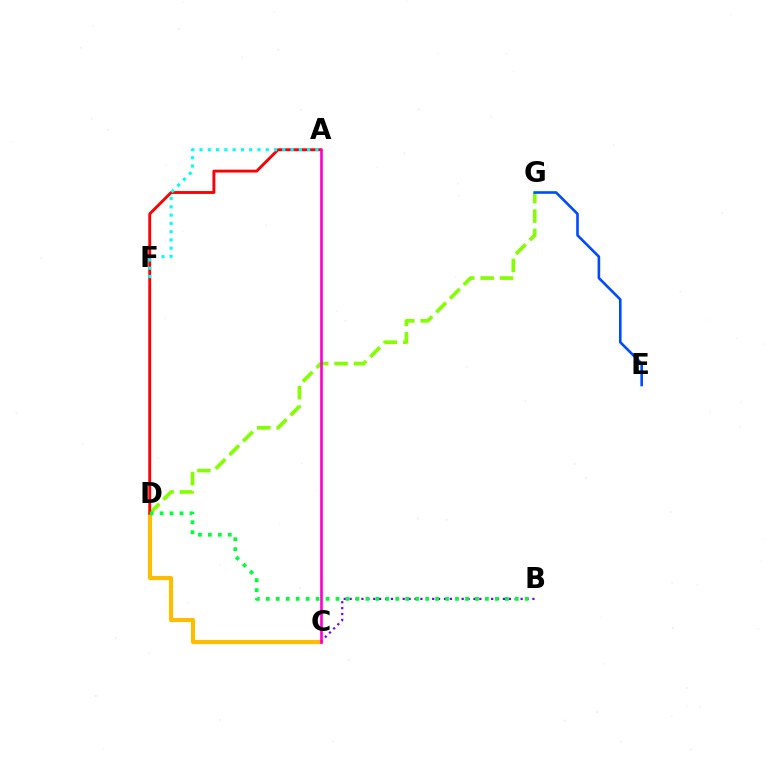{('D', 'G'): [{'color': '#84ff00', 'line_style': 'dashed', 'thickness': 2.64}], ('C', 'D'): [{'color': '#ffbd00', 'line_style': 'solid', 'thickness': 2.98}], ('B', 'C'): [{'color': '#7200ff', 'line_style': 'dotted', 'thickness': 1.6}], ('A', 'D'): [{'color': '#ff0000', 'line_style': 'solid', 'thickness': 2.07}], ('B', 'D'): [{'color': '#00ff39', 'line_style': 'dotted', 'thickness': 2.71}], ('E', 'G'): [{'color': '#004bff', 'line_style': 'solid', 'thickness': 1.88}], ('A', 'F'): [{'color': '#00fff6', 'line_style': 'dotted', 'thickness': 2.25}], ('A', 'C'): [{'color': '#ff00cf', 'line_style': 'solid', 'thickness': 1.91}]}